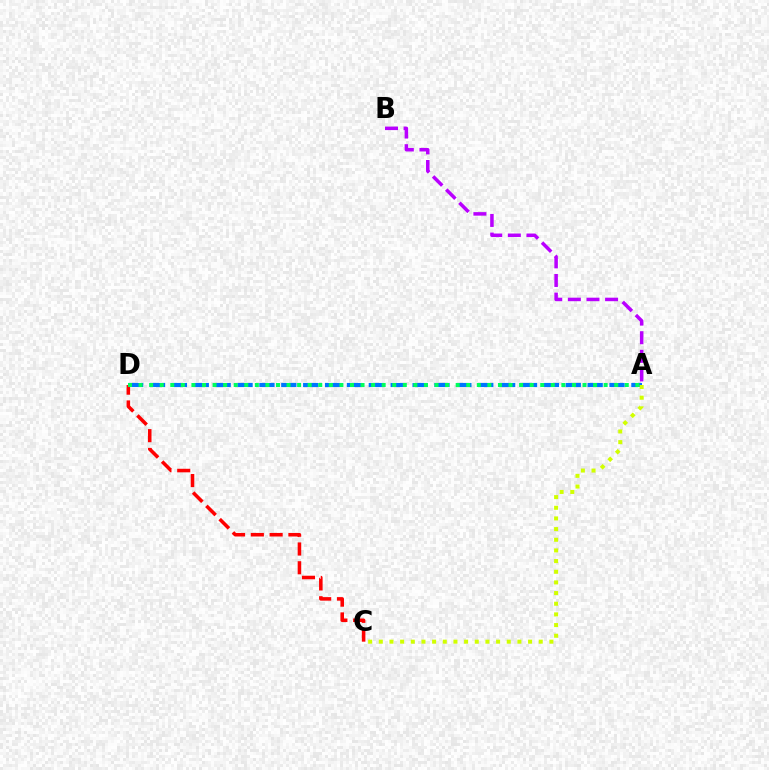{('A', 'D'): [{'color': '#0074ff', 'line_style': 'dashed', 'thickness': 2.97}, {'color': '#00ff5c', 'line_style': 'dotted', 'thickness': 2.87}], ('A', 'B'): [{'color': '#b900ff', 'line_style': 'dashed', 'thickness': 2.53}], ('C', 'D'): [{'color': '#ff0000', 'line_style': 'dashed', 'thickness': 2.55}], ('A', 'C'): [{'color': '#d1ff00', 'line_style': 'dotted', 'thickness': 2.9}]}